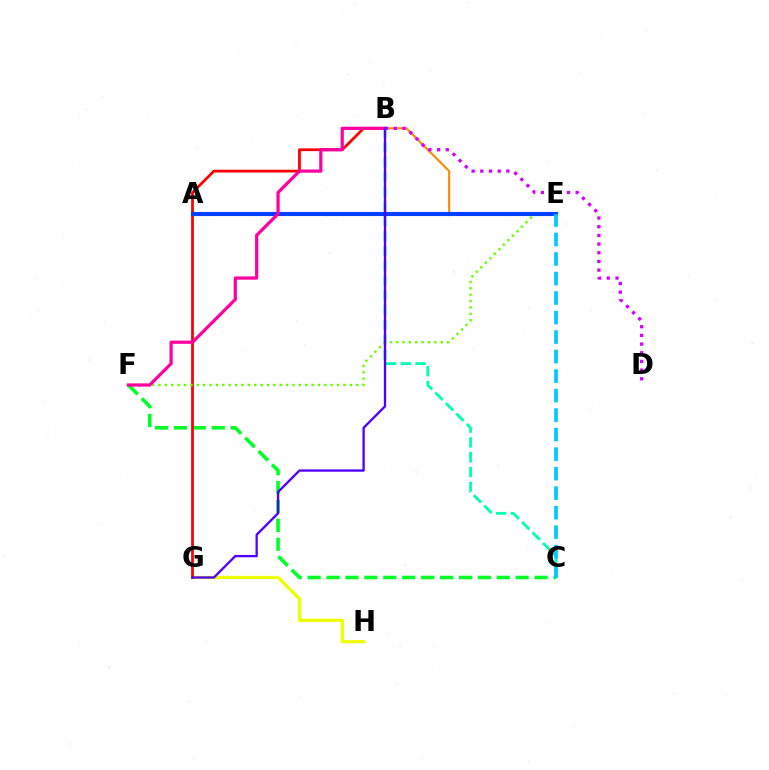{('B', 'C'): [{'color': '#00ffaf', 'line_style': 'dashed', 'thickness': 2.01}], ('G', 'H'): [{'color': '#eeff00', 'line_style': 'solid', 'thickness': 2.35}], ('C', 'F'): [{'color': '#00ff27', 'line_style': 'dashed', 'thickness': 2.57}], ('B', 'G'): [{'color': '#ff0000', 'line_style': 'solid', 'thickness': 1.99}, {'color': '#4f00ff', 'line_style': 'solid', 'thickness': 1.67}], ('B', 'E'): [{'color': '#ff8800', 'line_style': 'solid', 'thickness': 1.52}], ('E', 'F'): [{'color': '#66ff00', 'line_style': 'dotted', 'thickness': 1.73}], ('A', 'E'): [{'color': '#003fff', 'line_style': 'solid', 'thickness': 2.96}], ('B', 'F'): [{'color': '#ff00a0', 'line_style': 'solid', 'thickness': 2.32}], ('B', 'D'): [{'color': '#d600ff', 'line_style': 'dotted', 'thickness': 2.36}], ('C', 'E'): [{'color': '#00c7ff', 'line_style': 'dashed', 'thickness': 2.65}]}